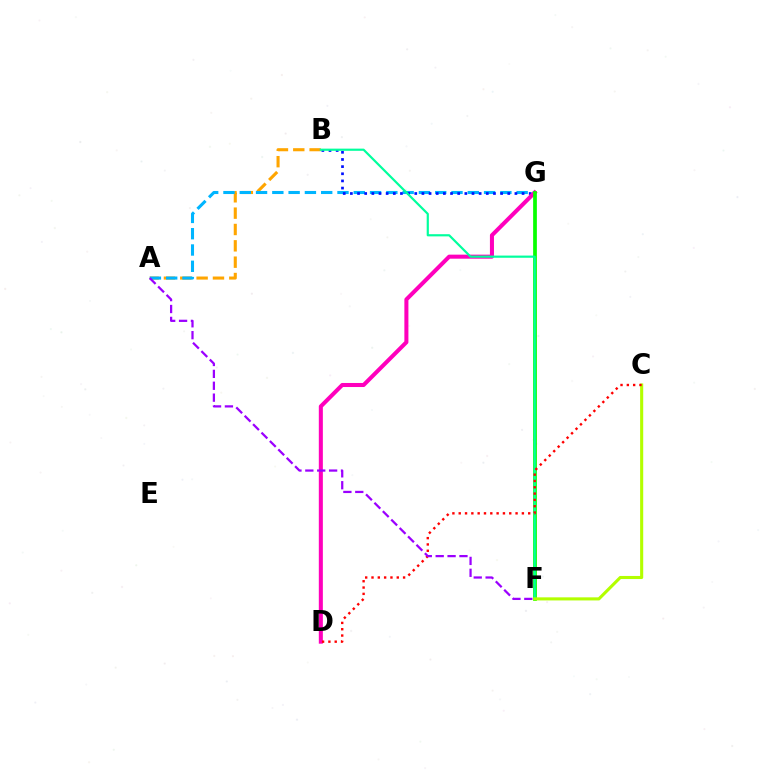{('A', 'B'): [{'color': '#ffa500', 'line_style': 'dashed', 'thickness': 2.22}], ('A', 'G'): [{'color': '#00b5ff', 'line_style': 'dashed', 'thickness': 2.21}], ('B', 'G'): [{'color': '#0010ff', 'line_style': 'dotted', 'thickness': 1.94}], ('D', 'G'): [{'color': '#ff00bd', 'line_style': 'solid', 'thickness': 2.91}], ('F', 'G'): [{'color': '#08ff00', 'line_style': 'solid', 'thickness': 2.68}], ('B', 'F'): [{'color': '#00ff9d', 'line_style': 'solid', 'thickness': 1.57}], ('C', 'F'): [{'color': '#b3ff00', 'line_style': 'solid', 'thickness': 2.22}], ('C', 'D'): [{'color': '#ff0000', 'line_style': 'dotted', 'thickness': 1.72}], ('A', 'F'): [{'color': '#9b00ff', 'line_style': 'dashed', 'thickness': 1.62}]}